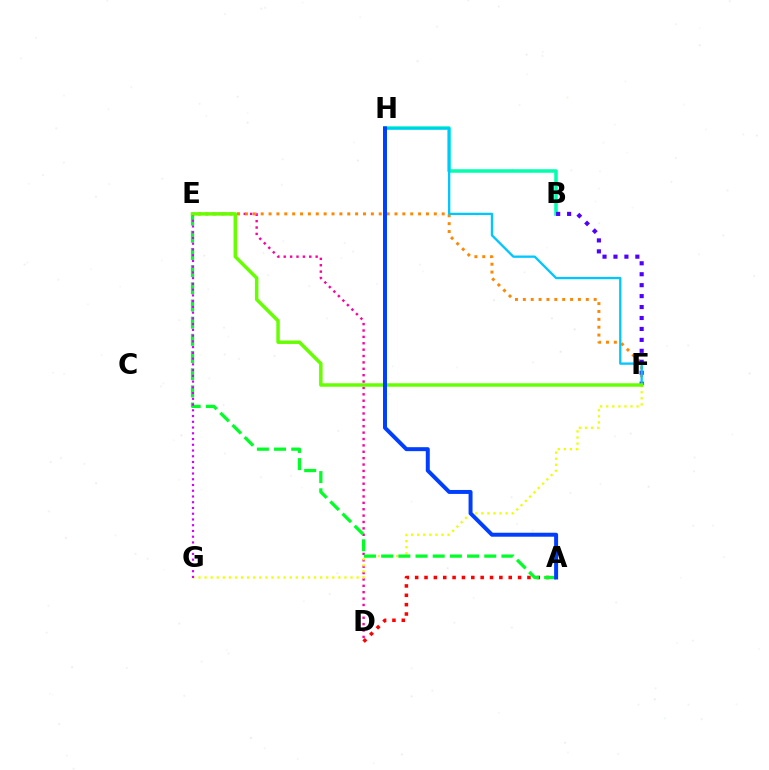{('D', 'E'): [{'color': '#ff00a0', 'line_style': 'dotted', 'thickness': 1.73}], ('A', 'D'): [{'color': '#ff0000', 'line_style': 'dotted', 'thickness': 2.54}], ('B', 'H'): [{'color': '#00ffaf', 'line_style': 'solid', 'thickness': 2.54}], ('F', 'G'): [{'color': '#eeff00', 'line_style': 'dotted', 'thickness': 1.65}], ('A', 'E'): [{'color': '#00ff27', 'line_style': 'dashed', 'thickness': 2.33}], ('E', 'F'): [{'color': '#ff8800', 'line_style': 'dotted', 'thickness': 2.14}, {'color': '#66ff00', 'line_style': 'solid', 'thickness': 2.5}], ('B', 'F'): [{'color': '#4f00ff', 'line_style': 'dotted', 'thickness': 2.97}], ('F', 'H'): [{'color': '#00c7ff', 'line_style': 'solid', 'thickness': 1.66}], ('E', 'G'): [{'color': '#d600ff', 'line_style': 'dotted', 'thickness': 1.56}], ('A', 'H'): [{'color': '#003fff', 'line_style': 'solid', 'thickness': 2.86}]}